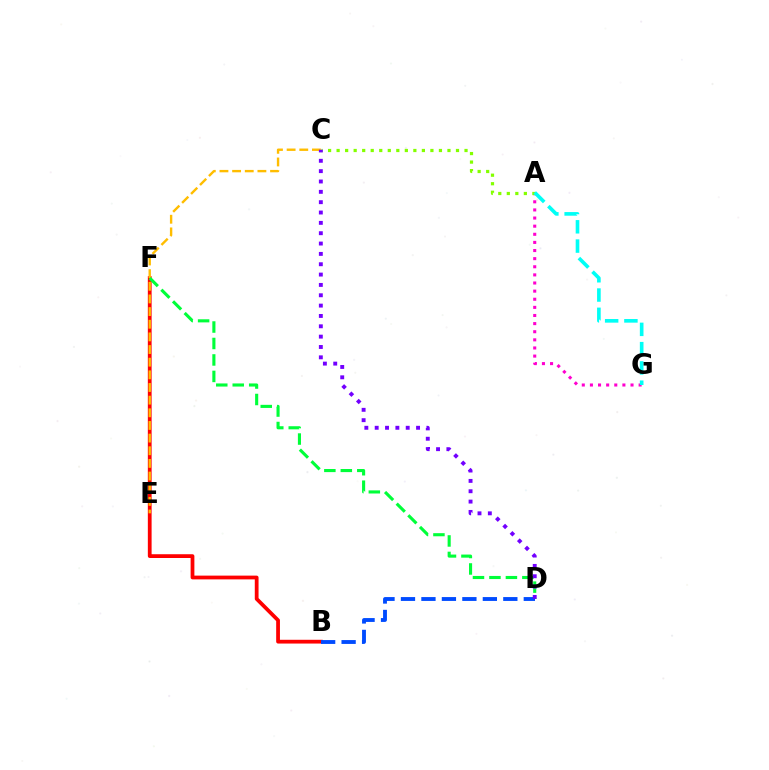{('A', 'G'): [{'color': '#ff00cf', 'line_style': 'dotted', 'thickness': 2.21}, {'color': '#00fff6', 'line_style': 'dashed', 'thickness': 2.62}], ('A', 'C'): [{'color': '#84ff00', 'line_style': 'dotted', 'thickness': 2.32}], ('B', 'F'): [{'color': '#ff0000', 'line_style': 'solid', 'thickness': 2.71}], ('C', 'E'): [{'color': '#ffbd00', 'line_style': 'dashed', 'thickness': 1.72}], ('D', 'F'): [{'color': '#00ff39', 'line_style': 'dashed', 'thickness': 2.24}], ('B', 'D'): [{'color': '#004bff', 'line_style': 'dashed', 'thickness': 2.78}], ('C', 'D'): [{'color': '#7200ff', 'line_style': 'dotted', 'thickness': 2.81}]}